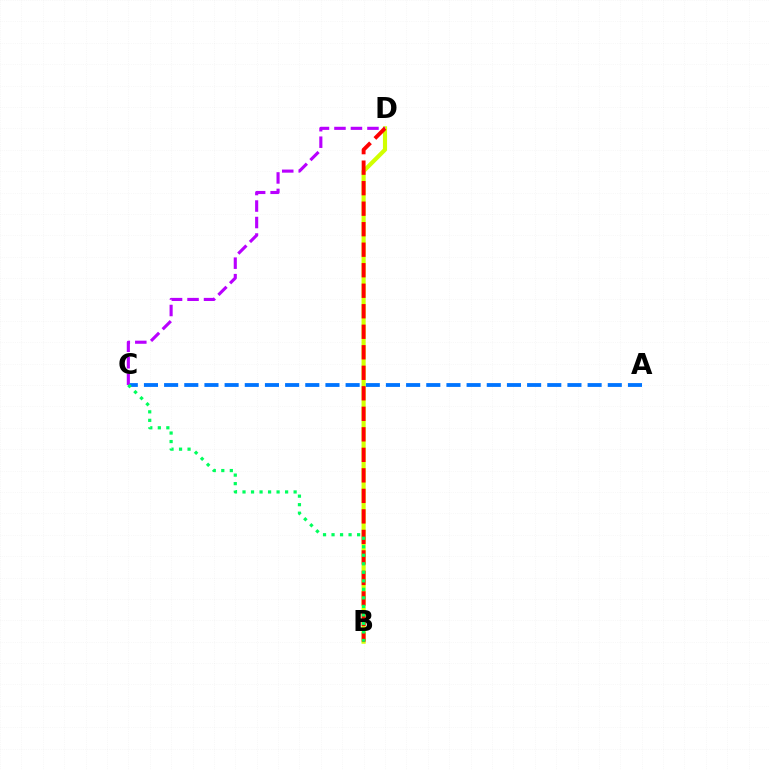{('A', 'C'): [{'color': '#0074ff', 'line_style': 'dashed', 'thickness': 2.74}], ('B', 'D'): [{'color': '#d1ff00', 'line_style': 'solid', 'thickness': 2.97}, {'color': '#ff0000', 'line_style': 'dashed', 'thickness': 2.79}], ('C', 'D'): [{'color': '#b900ff', 'line_style': 'dashed', 'thickness': 2.24}], ('B', 'C'): [{'color': '#00ff5c', 'line_style': 'dotted', 'thickness': 2.31}]}